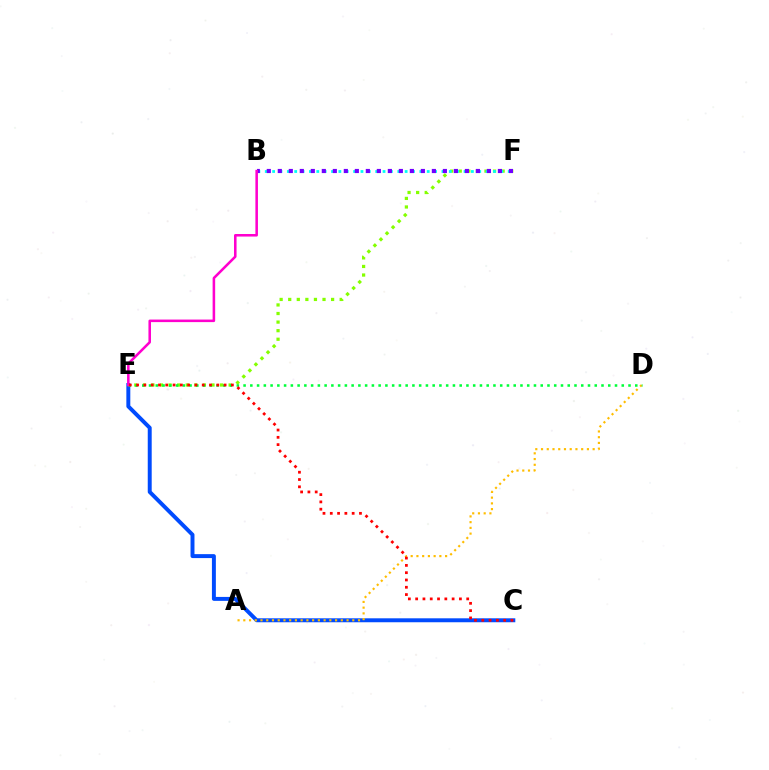{('C', 'E'): [{'color': '#004bff', 'line_style': 'solid', 'thickness': 2.84}, {'color': '#ff0000', 'line_style': 'dotted', 'thickness': 1.98}], ('E', 'F'): [{'color': '#84ff00', 'line_style': 'dotted', 'thickness': 2.33}], ('A', 'D'): [{'color': '#ffbd00', 'line_style': 'dotted', 'thickness': 1.56}], ('B', 'F'): [{'color': '#00fff6', 'line_style': 'dotted', 'thickness': 2.0}, {'color': '#7200ff', 'line_style': 'dotted', 'thickness': 2.99}], ('D', 'E'): [{'color': '#00ff39', 'line_style': 'dotted', 'thickness': 1.83}], ('B', 'E'): [{'color': '#ff00cf', 'line_style': 'solid', 'thickness': 1.84}]}